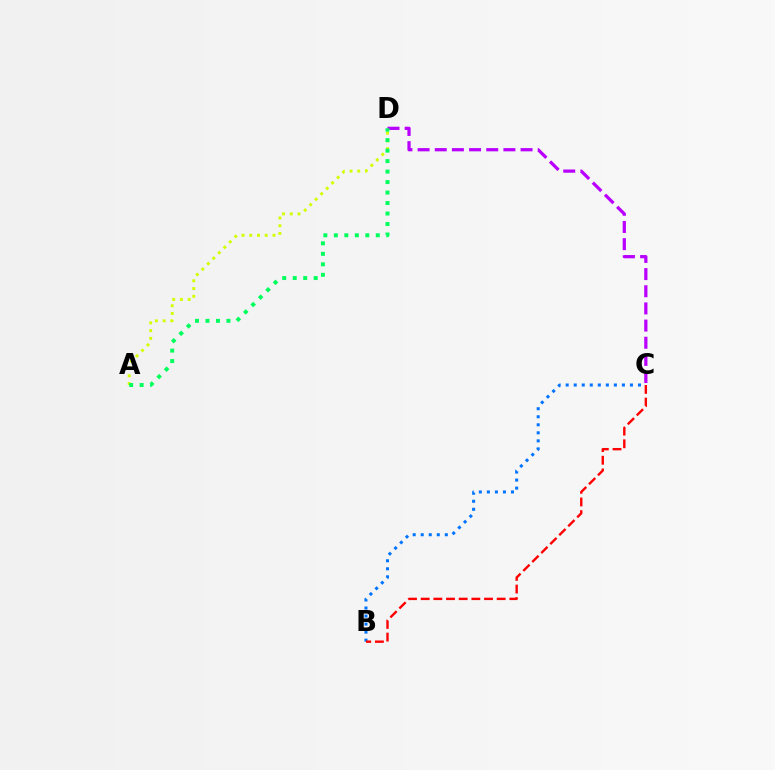{('C', 'D'): [{'color': '#b900ff', 'line_style': 'dashed', 'thickness': 2.33}], ('A', 'D'): [{'color': '#d1ff00', 'line_style': 'dotted', 'thickness': 2.1}, {'color': '#00ff5c', 'line_style': 'dotted', 'thickness': 2.85}], ('B', 'C'): [{'color': '#0074ff', 'line_style': 'dotted', 'thickness': 2.18}, {'color': '#ff0000', 'line_style': 'dashed', 'thickness': 1.72}]}